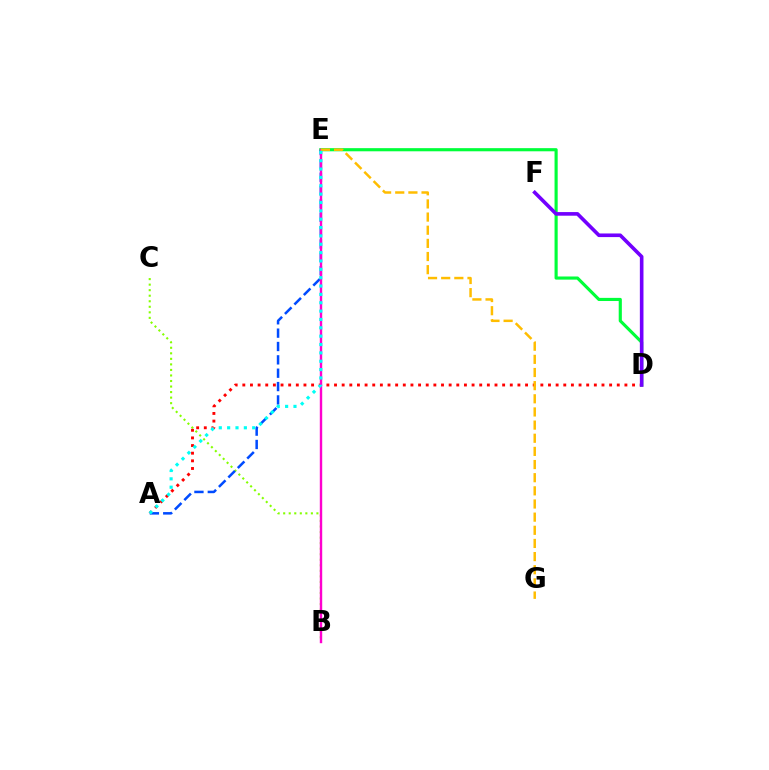{('A', 'D'): [{'color': '#ff0000', 'line_style': 'dotted', 'thickness': 2.08}], ('D', 'E'): [{'color': '#00ff39', 'line_style': 'solid', 'thickness': 2.26}], ('B', 'C'): [{'color': '#84ff00', 'line_style': 'dotted', 'thickness': 1.5}], ('A', 'E'): [{'color': '#004bff', 'line_style': 'dashed', 'thickness': 1.81}, {'color': '#00fff6', 'line_style': 'dotted', 'thickness': 2.27}], ('B', 'E'): [{'color': '#ff00cf', 'line_style': 'solid', 'thickness': 1.73}], ('E', 'G'): [{'color': '#ffbd00', 'line_style': 'dashed', 'thickness': 1.79}], ('D', 'F'): [{'color': '#7200ff', 'line_style': 'solid', 'thickness': 2.61}]}